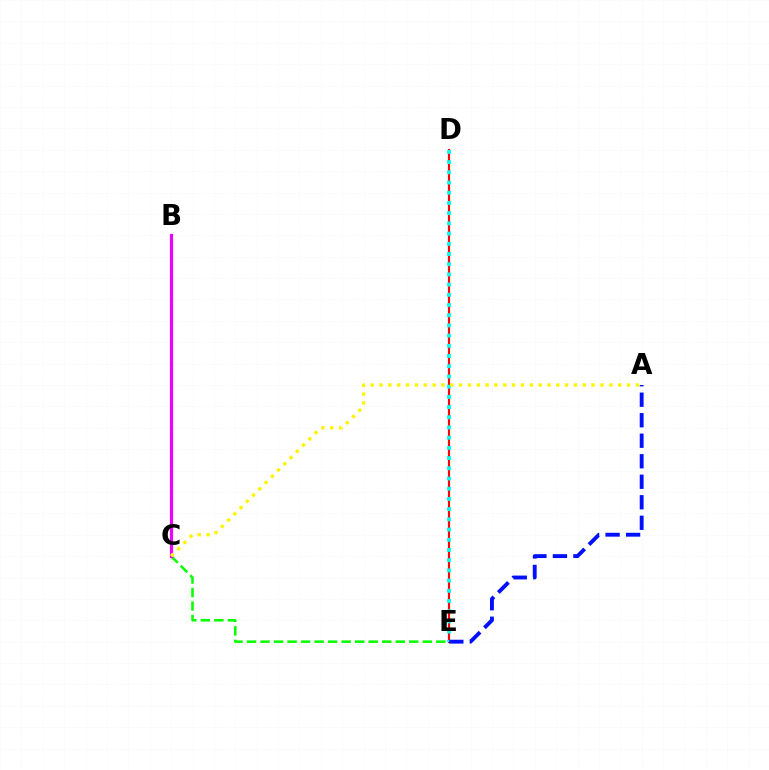{('C', 'E'): [{'color': '#08ff00', 'line_style': 'dashed', 'thickness': 1.84}], ('D', 'E'): [{'color': '#ff0000', 'line_style': 'solid', 'thickness': 1.54}, {'color': '#00fff6', 'line_style': 'dotted', 'thickness': 2.77}], ('A', 'E'): [{'color': '#0010ff', 'line_style': 'dashed', 'thickness': 2.79}], ('B', 'C'): [{'color': '#ee00ff', 'line_style': 'solid', 'thickness': 2.3}], ('A', 'C'): [{'color': '#fcf500', 'line_style': 'dotted', 'thickness': 2.4}]}